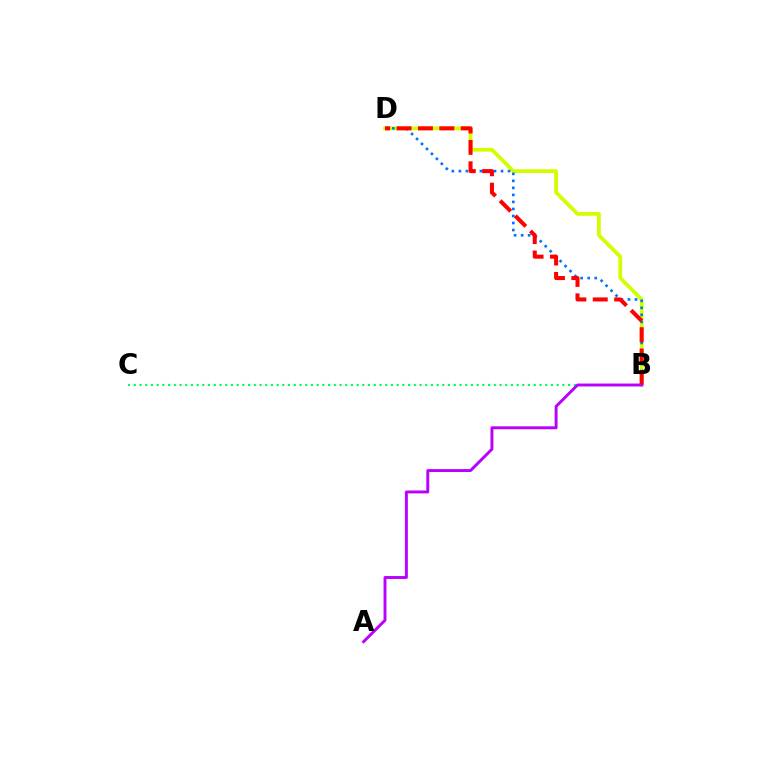{('B', 'D'): [{'color': '#d1ff00', 'line_style': 'solid', 'thickness': 2.71}, {'color': '#0074ff', 'line_style': 'dotted', 'thickness': 1.91}, {'color': '#ff0000', 'line_style': 'dashed', 'thickness': 2.91}], ('B', 'C'): [{'color': '#00ff5c', 'line_style': 'dotted', 'thickness': 1.55}], ('A', 'B'): [{'color': '#b900ff', 'line_style': 'solid', 'thickness': 2.1}]}